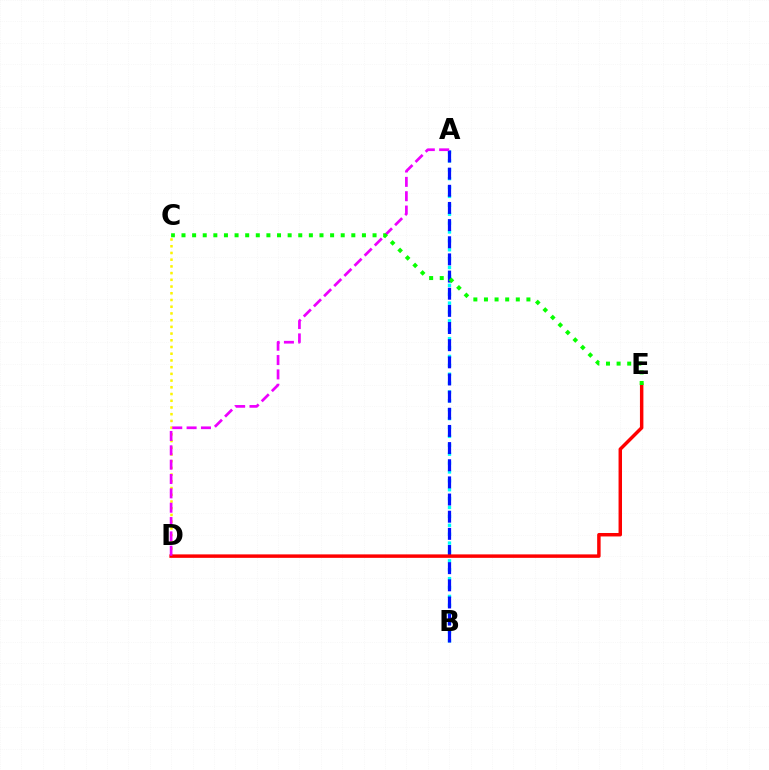{('A', 'B'): [{'color': '#00fff6', 'line_style': 'dotted', 'thickness': 2.41}, {'color': '#0010ff', 'line_style': 'dashed', 'thickness': 2.33}], ('C', 'D'): [{'color': '#fcf500', 'line_style': 'dotted', 'thickness': 1.82}], ('D', 'E'): [{'color': '#ff0000', 'line_style': 'solid', 'thickness': 2.49}], ('A', 'D'): [{'color': '#ee00ff', 'line_style': 'dashed', 'thickness': 1.95}], ('C', 'E'): [{'color': '#08ff00', 'line_style': 'dotted', 'thickness': 2.88}]}